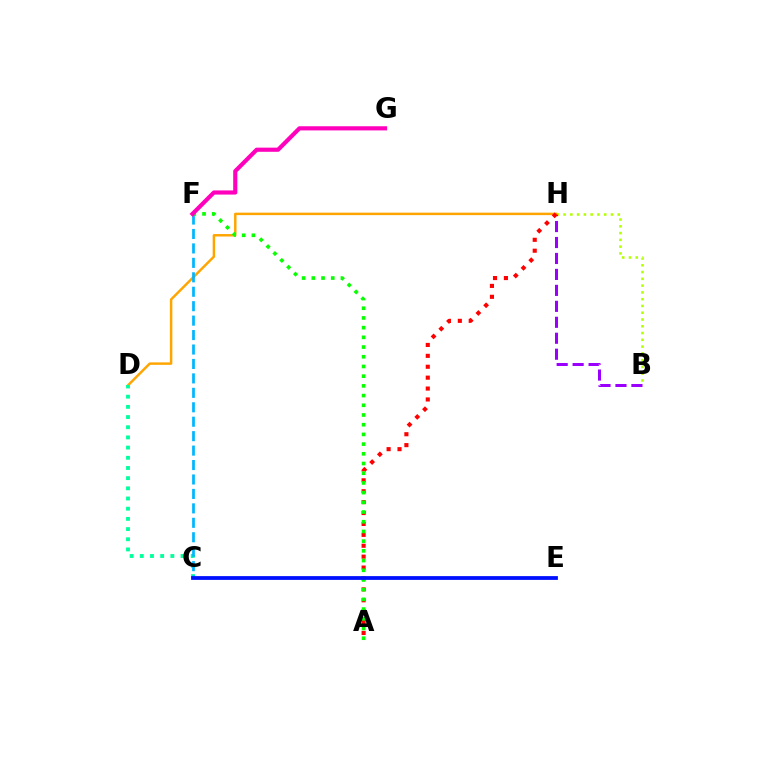{('B', 'H'): [{'color': '#b3ff00', 'line_style': 'dotted', 'thickness': 1.84}, {'color': '#9b00ff', 'line_style': 'dashed', 'thickness': 2.17}], ('D', 'H'): [{'color': '#ffa500', 'line_style': 'solid', 'thickness': 1.77}], ('A', 'H'): [{'color': '#ff0000', 'line_style': 'dotted', 'thickness': 2.96}], ('C', 'D'): [{'color': '#00ff9d', 'line_style': 'dotted', 'thickness': 2.77}], ('C', 'F'): [{'color': '#00b5ff', 'line_style': 'dashed', 'thickness': 1.96}], ('A', 'F'): [{'color': '#08ff00', 'line_style': 'dotted', 'thickness': 2.64}], ('C', 'E'): [{'color': '#0010ff', 'line_style': 'solid', 'thickness': 2.72}], ('F', 'G'): [{'color': '#ff00bd', 'line_style': 'solid', 'thickness': 2.99}]}